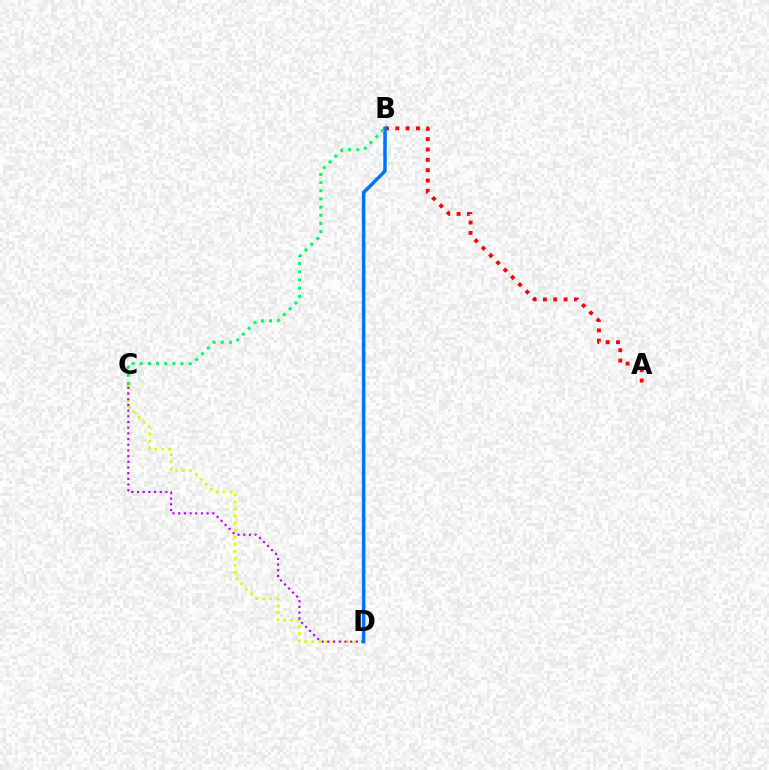{('C', 'D'): [{'color': '#d1ff00', 'line_style': 'dotted', 'thickness': 1.92}, {'color': '#b900ff', 'line_style': 'dotted', 'thickness': 1.55}], ('A', 'B'): [{'color': '#ff0000', 'line_style': 'dotted', 'thickness': 2.81}], ('B', 'D'): [{'color': '#0074ff', 'line_style': 'solid', 'thickness': 2.53}], ('B', 'C'): [{'color': '#00ff5c', 'line_style': 'dotted', 'thickness': 2.22}]}